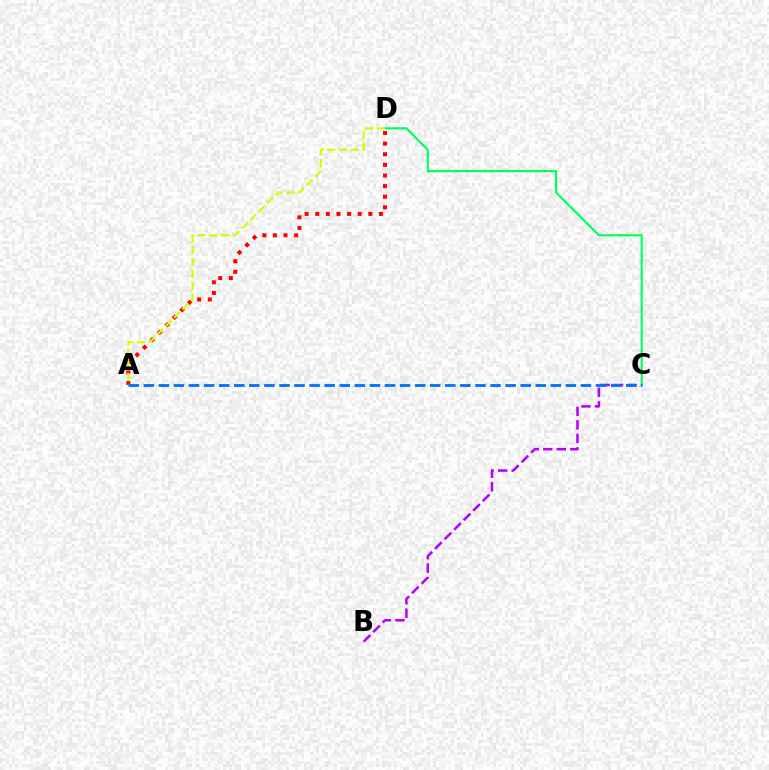{('C', 'D'): [{'color': '#00ff5c', 'line_style': 'solid', 'thickness': 1.54}], ('B', 'C'): [{'color': '#b900ff', 'line_style': 'dashed', 'thickness': 1.83}], ('A', 'D'): [{'color': '#ff0000', 'line_style': 'dotted', 'thickness': 2.88}, {'color': '#d1ff00', 'line_style': 'dashed', 'thickness': 1.61}], ('A', 'C'): [{'color': '#0074ff', 'line_style': 'dashed', 'thickness': 2.05}]}